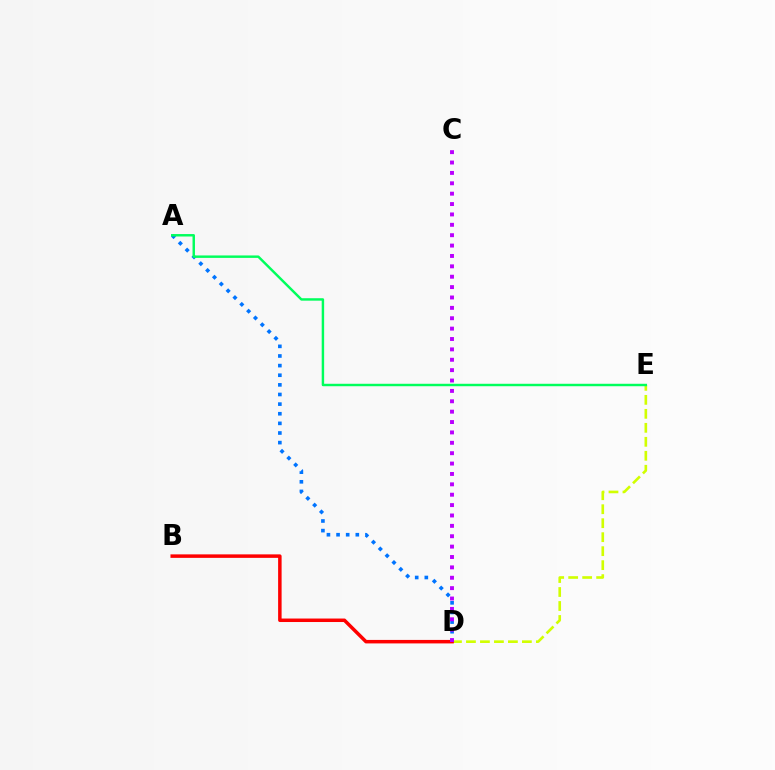{('D', 'E'): [{'color': '#d1ff00', 'line_style': 'dashed', 'thickness': 1.9}], ('B', 'D'): [{'color': '#ff0000', 'line_style': 'solid', 'thickness': 2.51}], ('A', 'D'): [{'color': '#0074ff', 'line_style': 'dotted', 'thickness': 2.62}], ('C', 'D'): [{'color': '#b900ff', 'line_style': 'dotted', 'thickness': 2.82}], ('A', 'E'): [{'color': '#00ff5c', 'line_style': 'solid', 'thickness': 1.76}]}